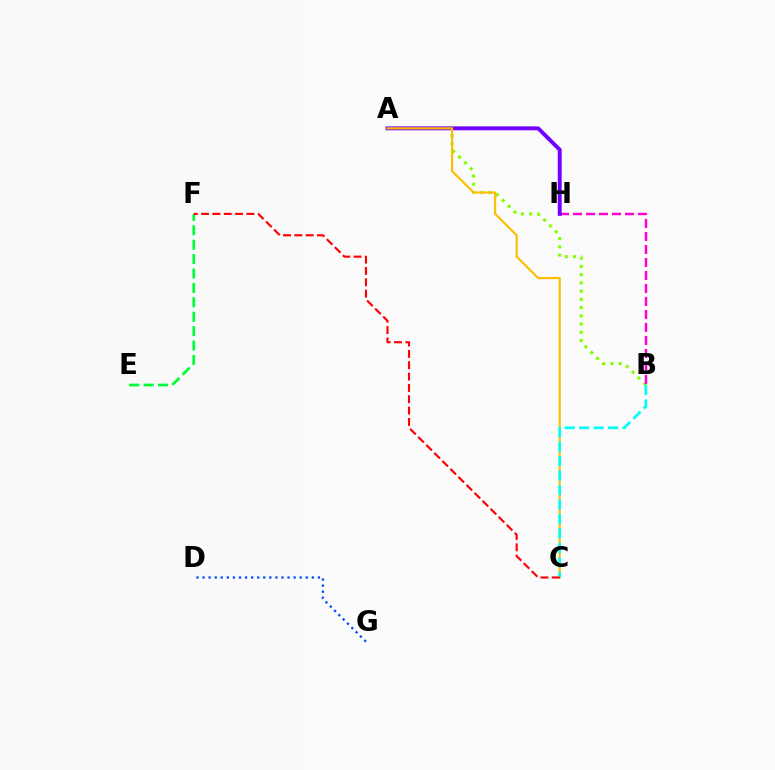{('A', 'B'): [{'color': '#84ff00', 'line_style': 'dotted', 'thickness': 2.24}], ('B', 'H'): [{'color': '#ff00cf', 'line_style': 'dashed', 'thickness': 1.77}], ('A', 'H'): [{'color': '#7200ff', 'line_style': 'solid', 'thickness': 2.81}], ('D', 'G'): [{'color': '#004bff', 'line_style': 'dotted', 'thickness': 1.65}], ('E', 'F'): [{'color': '#00ff39', 'line_style': 'dashed', 'thickness': 1.96}], ('A', 'C'): [{'color': '#ffbd00', 'line_style': 'solid', 'thickness': 1.55}], ('B', 'C'): [{'color': '#00fff6', 'line_style': 'dashed', 'thickness': 1.97}], ('C', 'F'): [{'color': '#ff0000', 'line_style': 'dashed', 'thickness': 1.54}]}